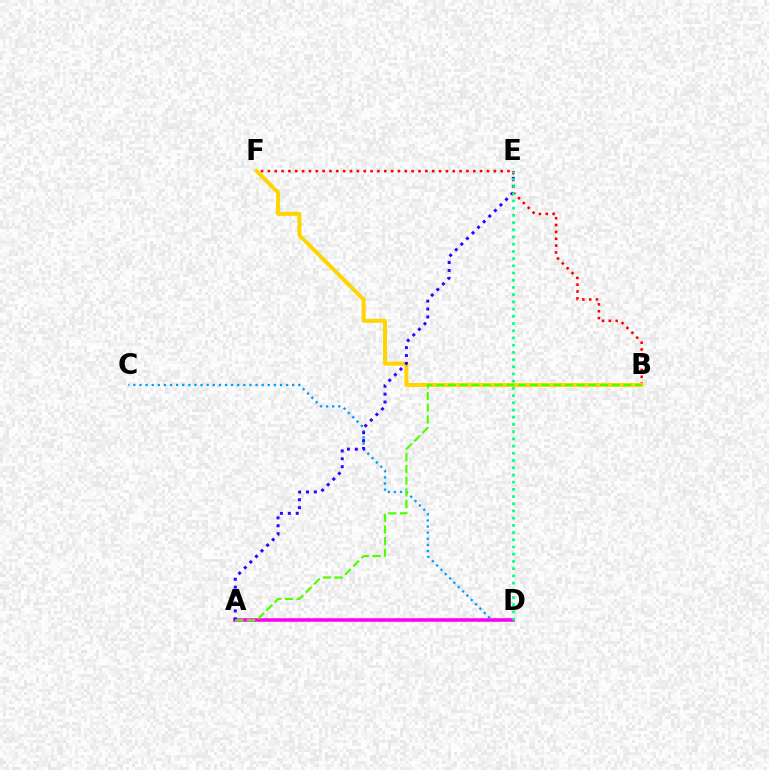{('B', 'F'): [{'color': '#ff0000', 'line_style': 'dotted', 'thickness': 1.86}, {'color': '#ffd500', 'line_style': 'solid', 'thickness': 2.85}], ('C', 'D'): [{'color': '#009eff', 'line_style': 'dotted', 'thickness': 1.66}], ('A', 'D'): [{'color': '#ff00ed', 'line_style': 'solid', 'thickness': 2.55}], ('A', 'E'): [{'color': '#3700ff', 'line_style': 'dotted', 'thickness': 2.15}], ('A', 'B'): [{'color': '#4fff00', 'line_style': 'dashed', 'thickness': 1.59}], ('D', 'E'): [{'color': '#00ff86', 'line_style': 'dotted', 'thickness': 1.96}]}